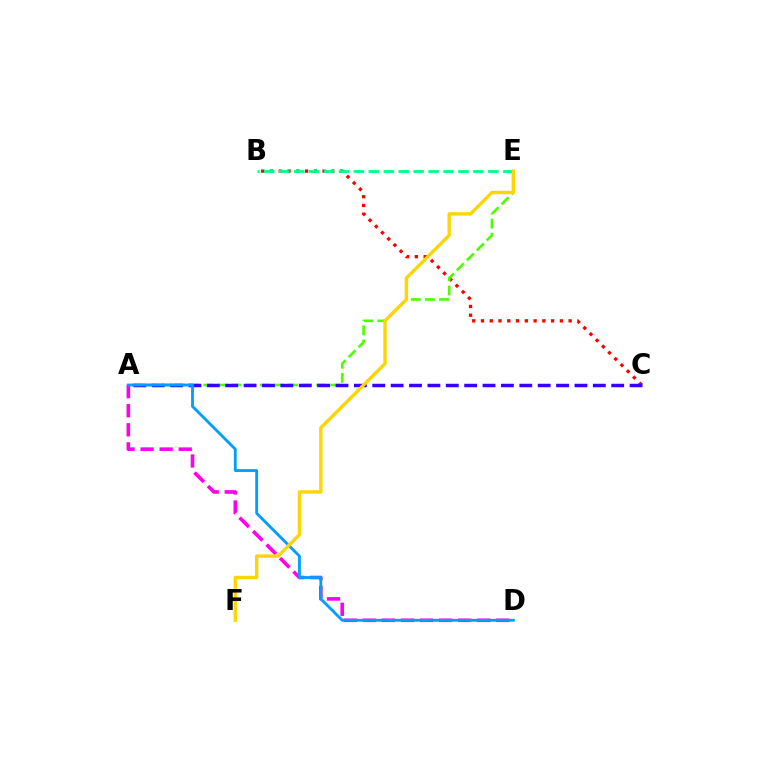{('B', 'C'): [{'color': '#ff0000', 'line_style': 'dotted', 'thickness': 2.38}], ('A', 'E'): [{'color': '#4fff00', 'line_style': 'dashed', 'thickness': 1.92}], ('A', 'D'): [{'color': '#ff00ed', 'line_style': 'dashed', 'thickness': 2.59}, {'color': '#009eff', 'line_style': 'solid', 'thickness': 2.03}], ('A', 'C'): [{'color': '#3700ff', 'line_style': 'dashed', 'thickness': 2.5}], ('B', 'E'): [{'color': '#00ff86', 'line_style': 'dashed', 'thickness': 2.03}], ('E', 'F'): [{'color': '#ffd500', 'line_style': 'solid', 'thickness': 2.44}]}